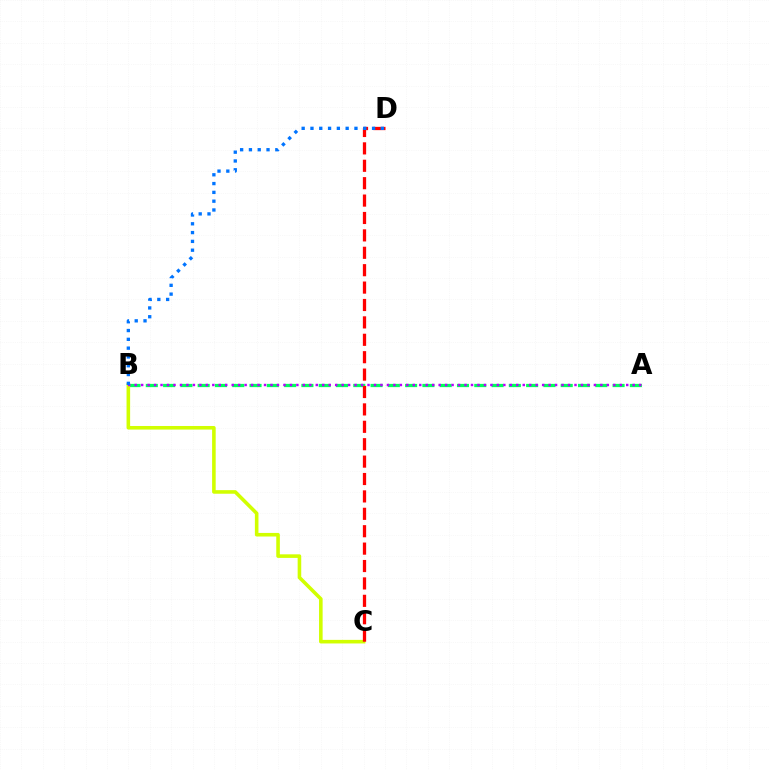{('A', 'B'): [{'color': '#00ff5c', 'line_style': 'dashed', 'thickness': 2.35}, {'color': '#b900ff', 'line_style': 'dotted', 'thickness': 1.76}], ('B', 'C'): [{'color': '#d1ff00', 'line_style': 'solid', 'thickness': 2.58}], ('C', 'D'): [{'color': '#ff0000', 'line_style': 'dashed', 'thickness': 2.36}], ('B', 'D'): [{'color': '#0074ff', 'line_style': 'dotted', 'thickness': 2.39}]}